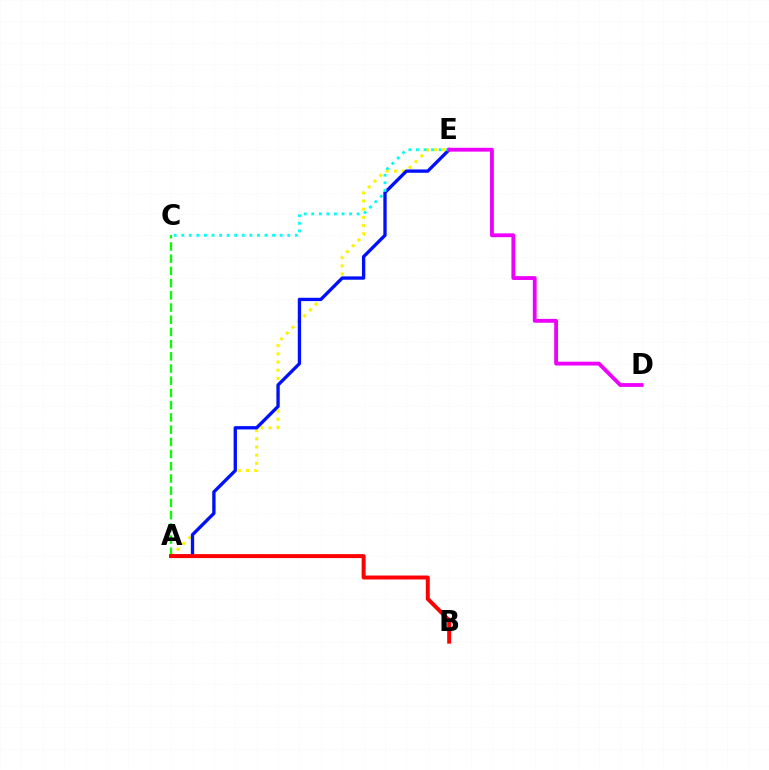{('A', 'E'): [{'color': '#fcf500', 'line_style': 'dotted', 'thickness': 2.22}, {'color': '#0010ff', 'line_style': 'solid', 'thickness': 2.39}], ('A', 'C'): [{'color': '#08ff00', 'line_style': 'dashed', 'thickness': 1.66}], ('A', 'B'): [{'color': '#ff0000', 'line_style': 'solid', 'thickness': 2.85}], ('C', 'E'): [{'color': '#00fff6', 'line_style': 'dotted', 'thickness': 2.06}], ('D', 'E'): [{'color': '#ee00ff', 'line_style': 'solid', 'thickness': 2.75}]}